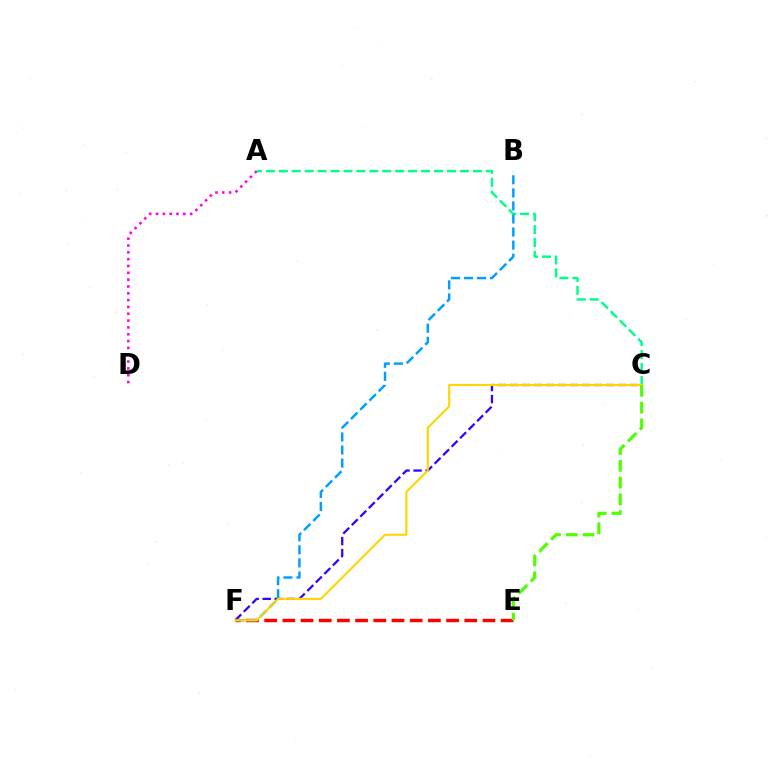{('A', 'C'): [{'color': '#00ff86', 'line_style': 'dashed', 'thickness': 1.76}], ('C', 'F'): [{'color': '#3700ff', 'line_style': 'dashed', 'thickness': 1.63}, {'color': '#ffd500', 'line_style': 'solid', 'thickness': 1.51}], ('A', 'D'): [{'color': '#ff00ed', 'line_style': 'dotted', 'thickness': 1.85}], ('E', 'F'): [{'color': '#ff0000', 'line_style': 'dashed', 'thickness': 2.47}], ('B', 'F'): [{'color': '#009eff', 'line_style': 'dashed', 'thickness': 1.77}], ('C', 'E'): [{'color': '#4fff00', 'line_style': 'dashed', 'thickness': 2.28}]}